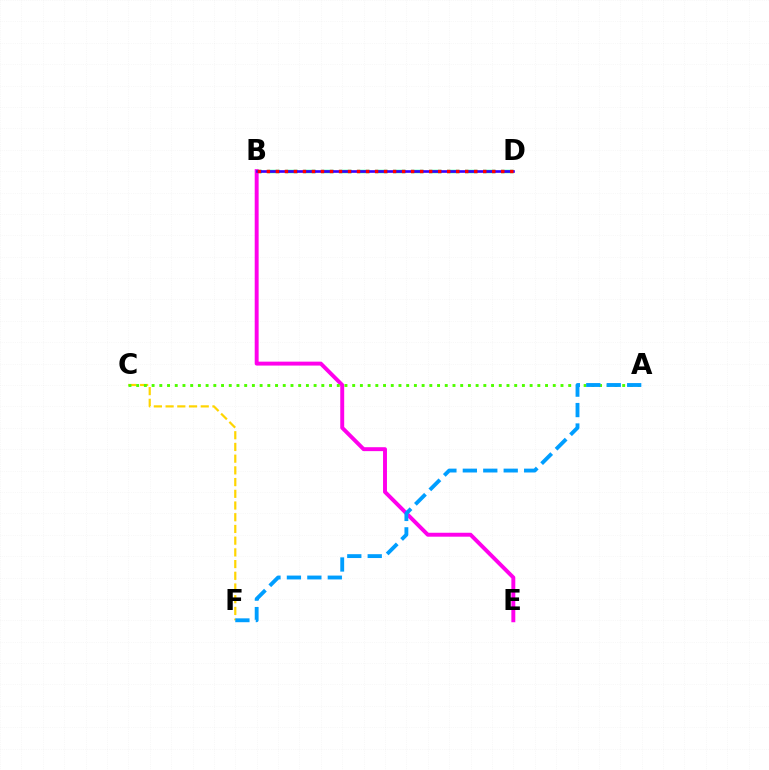{('C', 'F'): [{'color': '#ffd500', 'line_style': 'dashed', 'thickness': 1.59}], ('B', 'E'): [{'color': '#ff00ed', 'line_style': 'solid', 'thickness': 2.83}], ('B', 'D'): [{'color': '#00ff86', 'line_style': 'dashed', 'thickness': 2.44}, {'color': '#3700ff', 'line_style': 'solid', 'thickness': 1.9}, {'color': '#ff0000', 'line_style': 'dotted', 'thickness': 2.45}], ('A', 'C'): [{'color': '#4fff00', 'line_style': 'dotted', 'thickness': 2.1}], ('A', 'F'): [{'color': '#009eff', 'line_style': 'dashed', 'thickness': 2.78}]}